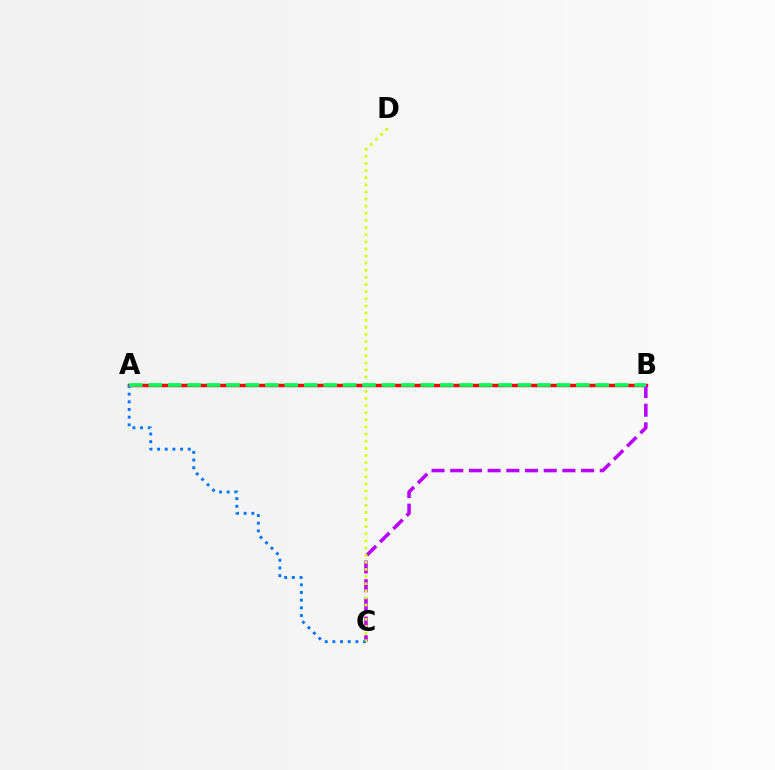{('A', 'B'): [{'color': '#ff0000', 'line_style': 'solid', 'thickness': 2.46}, {'color': '#00ff5c', 'line_style': 'dashed', 'thickness': 2.64}], ('B', 'C'): [{'color': '#b900ff', 'line_style': 'dashed', 'thickness': 2.54}], ('A', 'C'): [{'color': '#0074ff', 'line_style': 'dotted', 'thickness': 2.09}], ('C', 'D'): [{'color': '#d1ff00', 'line_style': 'dotted', 'thickness': 1.94}]}